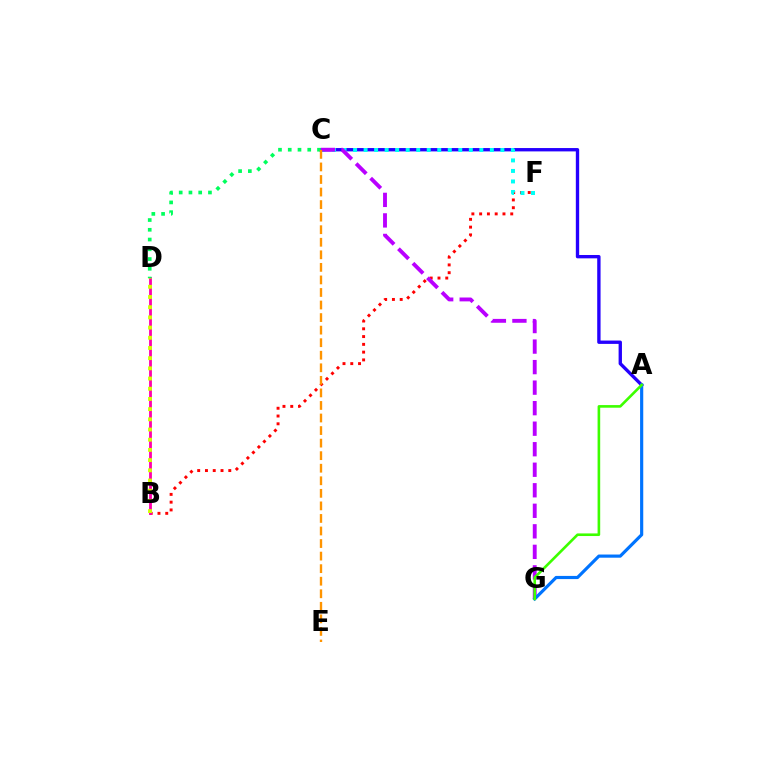{('B', 'F'): [{'color': '#ff0000', 'line_style': 'dotted', 'thickness': 2.11}], ('B', 'D'): [{'color': '#ff00ac', 'line_style': 'solid', 'thickness': 2.03}, {'color': '#d1ff00', 'line_style': 'dotted', 'thickness': 2.77}], ('A', 'C'): [{'color': '#2500ff', 'line_style': 'solid', 'thickness': 2.41}], ('C', 'F'): [{'color': '#00fff6', 'line_style': 'dotted', 'thickness': 2.86}], ('C', 'G'): [{'color': '#b900ff', 'line_style': 'dashed', 'thickness': 2.79}], ('A', 'G'): [{'color': '#0074ff', 'line_style': 'solid', 'thickness': 2.28}, {'color': '#3dff00', 'line_style': 'solid', 'thickness': 1.89}], ('C', 'D'): [{'color': '#00ff5c', 'line_style': 'dotted', 'thickness': 2.65}], ('C', 'E'): [{'color': '#ff9400', 'line_style': 'dashed', 'thickness': 1.71}]}